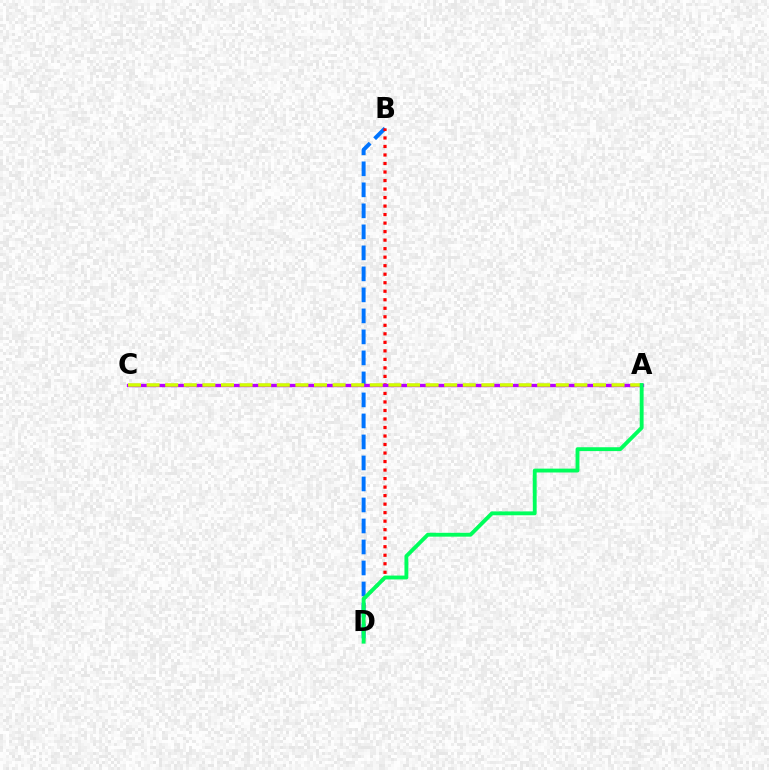{('B', 'D'): [{'color': '#0074ff', 'line_style': 'dashed', 'thickness': 2.85}, {'color': '#ff0000', 'line_style': 'dotted', 'thickness': 2.31}], ('A', 'C'): [{'color': '#b900ff', 'line_style': 'solid', 'thickness': 2.42}, {'color': '#d1ff00', 'line_style': 'dashed', 'thickness': 2.53}], ('A', 'D'): [{'color': '#00ff5c', 'line_style': 'solid', 'thickness': 2.78}]}